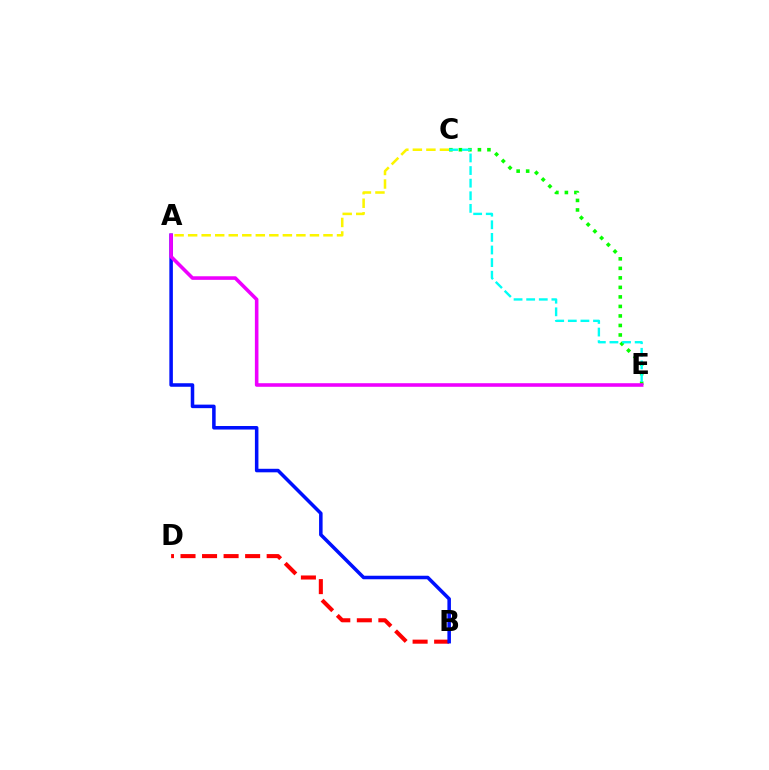{('B', 'D'): [{'color': '#ff0000', 'line_style': 'dashed', 'thickness': 2.93}], ('A', 'C'): [{'color': '#fcf500', 'line_style': 'dashed', 'thickness': 1.84}], ('A', 'B'): [{'color': '#0010ff', 'line_style': 'solid', 'thickness': 2.54}], ('C', 'E'): [{'color': '#08ff00', 'line_style': 'dotted', 'thickness': 2.59}, {'color': '#00fff6', 'line_style': 'dashed', 'thickness': 1.71}], ('A', 'E'): [{'color': '#ee00ff', 'line_style': 'solid', 'thickness': 2.58}]}